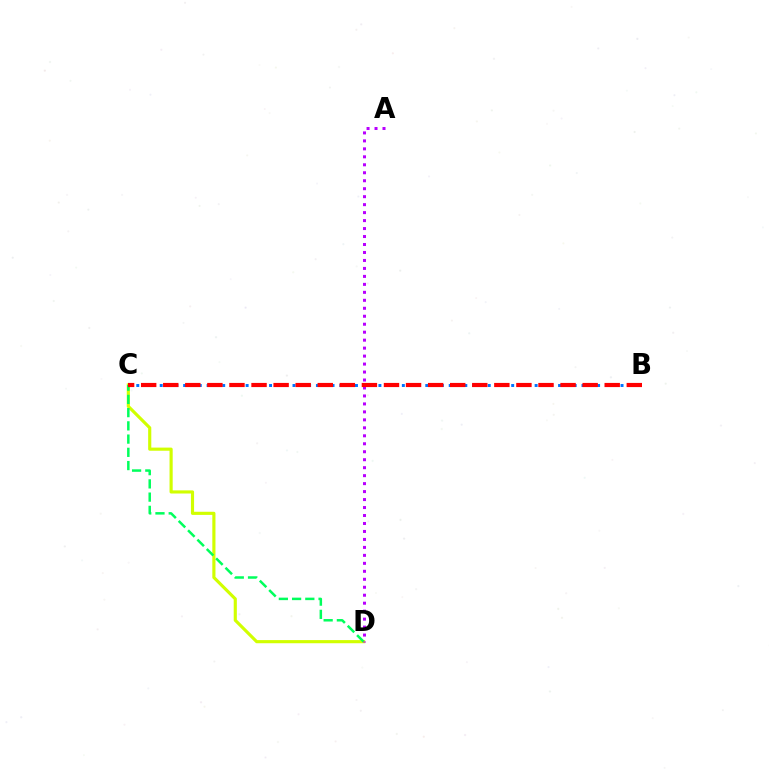{('C', 'D'): [{'color': '#d1ff00', 'line_style': 'solid', 'thickness': 2.26}, {'color': '#00ff5c', 'line_style': 'dashed', 'thickness': 1.8}], ('A', 'D'): [{'color': '#b900ff', 'line_style': 'dotted', 'thickness': 2.17}], ('B', 'C'): [{'color': '#0074ff', 'line_style': 'dotted', 'thickness': 2.12}, {'color': '#ff0000', 'line_style': 'dashed', 'thickness': 3.0}]}